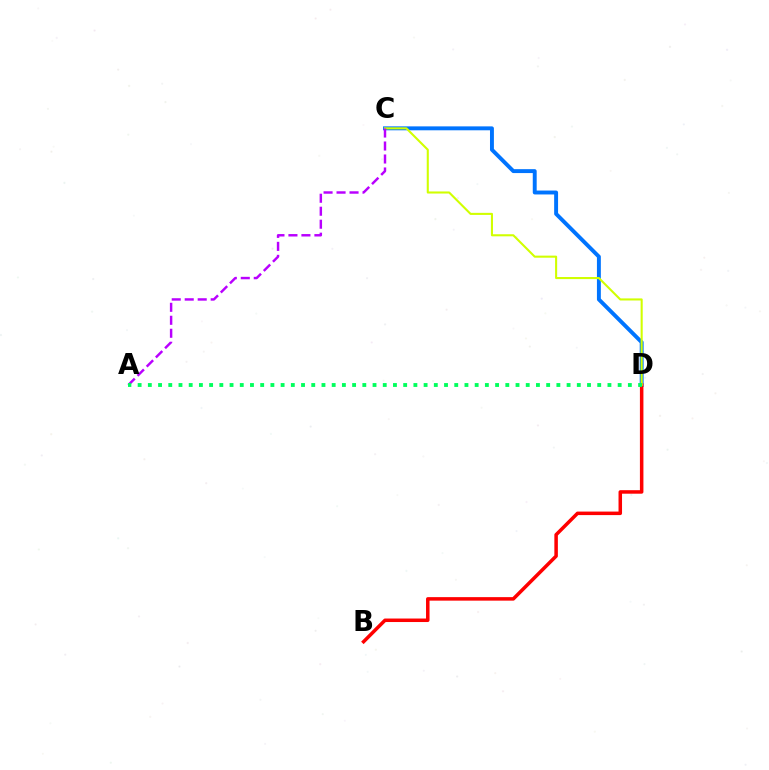{('C', 'D'): [{'color': '#0074ff', 'line_style': 'solid', 'thickness': 2.82}, {'color': '#d1ff00', 'line_style': 'solid', 'thickness': 1.5}], ('B', 'D'): [{'color': '#ff0000', 'line_style': 'solid', 'thickness': 2.53}], ('A', 'C'): [{'color': '#b900ff', 'line_style': 'dashed', 'thickness': 1.76}], ('A', 'D'): [{'color': '#00ff5c', 'line_style': 'dotted', 'thickness': 2.77}]}